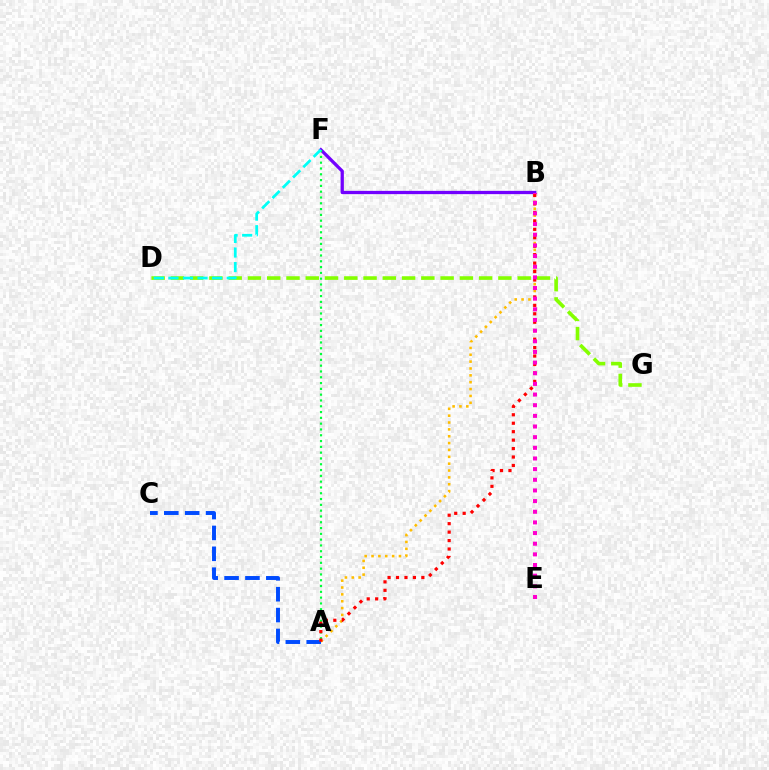{('B', 'F'): [{'color': '#7200ff', 'line_style': 'solid', 'thickness': 2.36}], ('D', 'G'): [{'color': '#84ff00', 'line_style': 'dashed', 'thickness': 2.62}], ('A', 'F'): [{'color': '#00ff39', 'line_style': 'dotted', 'thickness': 1.58}], ('A', 'B'): [{'color': '#ffbd00', 'line_style': 'dotted', 'thickness': 1.86}, {'color': '#ff0000', 'line_style': 'dotted', 'thickness': 2.3}], ('D', 'F'): [{'color': '#00fff6', 'line_style': 'dashed', 'thickness': 1.98}], ('A', 'C'): [{'color': '#004bff', 'line_style': 'dashed', 'thickness': 2.84}], ('B', 'E'): [{'color': '#ff00cf', 'line_style': 'dotted', 'thickness': 2.89}]}